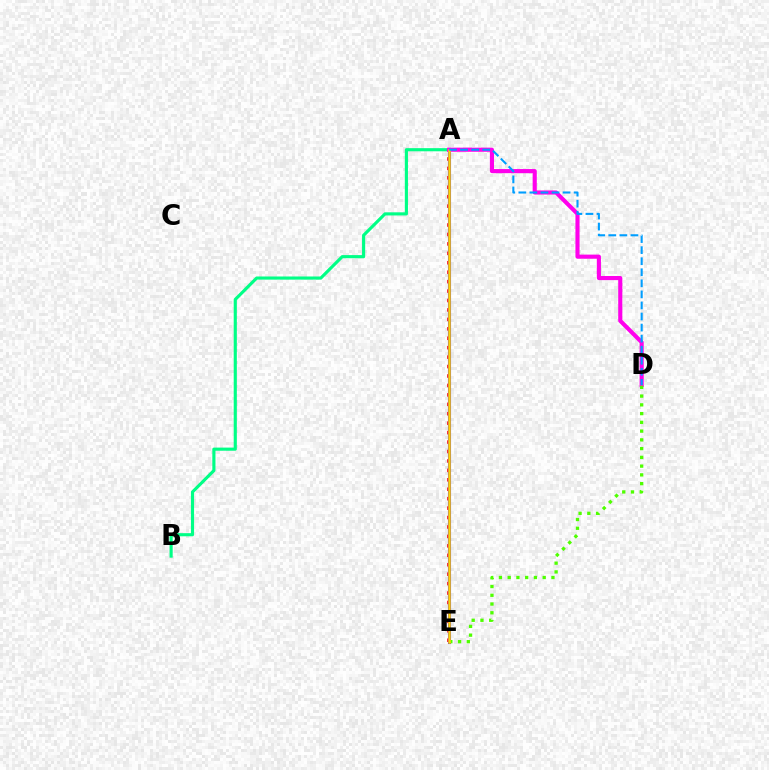{('A', 'B'): [{'color': '#00ff86', 'line_style': 'solid', 'thickness': 2.26}], ('A', 'E'): [{'color': '#ff0000', 'line_style': 'dotted', 'thickness': 2.56}, {'color': '#3700ff', 'line_style': 'solid', 'thickness': 2.2}, {'color': '#ffd500', 'line_style': 'solid', 'thickness': 1.81}], ('A', 'D'): [{'color': '#ff00ed', 'line_style': 'solid', 'thickness': 2.96}, {'color': '#009eff', 'line_style': 'dashed', 'thickness': 1.5}], ('D', 'E'): [{'color': '#4fff00', 'line_style': 'dotted', 'thickness': 2.38}]}